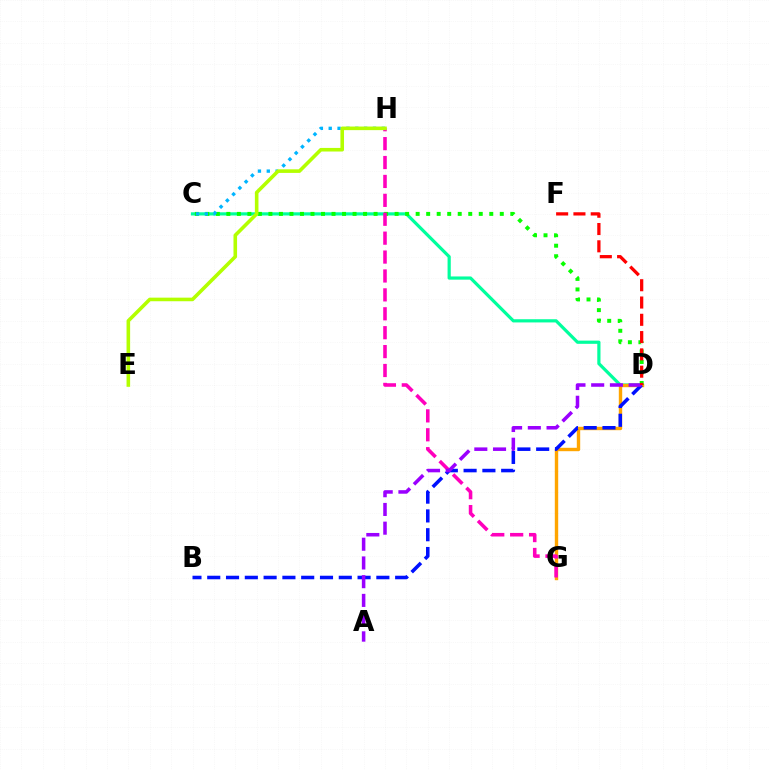{('C', 'D'): [{'color': '#00ff9d', 'line_style': 'solid', 'thickness': 2.3}, {'color': '#08ff00', 'line_style': 'dotted', 'thickness': 2.86}], ('D', 'G'): [{'color': '#ffa500', 'line_style': 'solid', 'thickness': 2.45}], ('B', 'D'): [{'color': '#0010ff', 'line_style': 'dashed', 'thickness': 2.55}], ('C', 'H'): [{'color': '#00b5ff', 'line_style': 'dotted', 'thickness': 2.4}], ('G', 'H'): [{'color': '#ff00bd', 'line_style': 'dashed', 'thickness': 2.57}], ('E', 'H'): [{'color': '#b3ff00', 'line_style': 'solid', 'thickness': 2.58}], ('A', 'D'): [{'color': '#9b00ff', 'line_style': 'dashed', 'thickness': 2.54}], ('D', 'F'): [{'color': '#ff0000', 'line_style': 'dashed', 'thickness': 2.35}]}